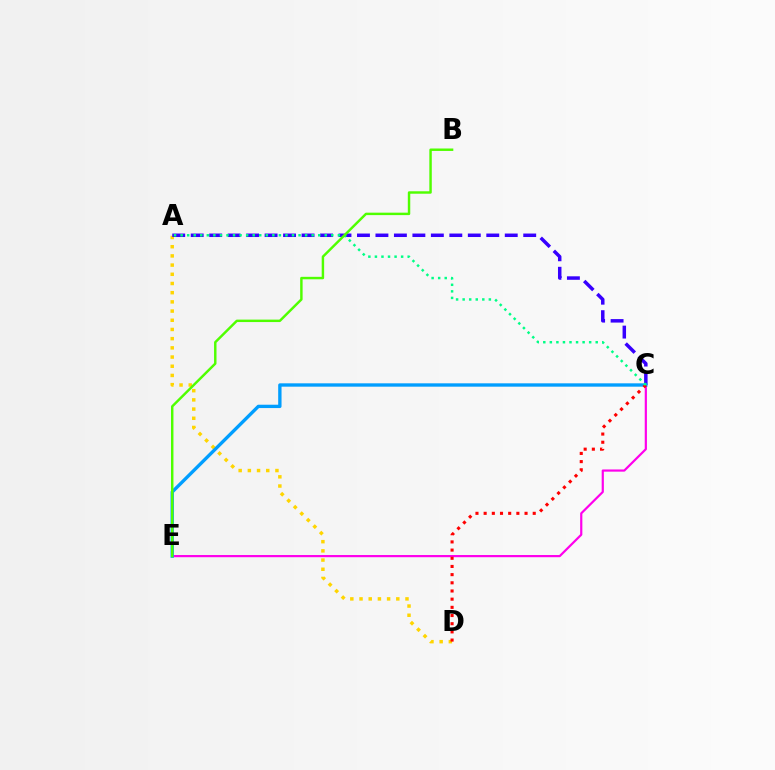{('C', 'E'): [{'color': '#ff00ed', 'line_style': 'solid', 'thickness': 1.58}, {'color': '#009eff', 'line_style': 'solid', 'thickness': 2.41}], ('A', 'D'): [{'color': '#ffd500', 'line_style': 'dotted', 'thickness': 2.5}], ('A', 'C'): [{'color': '#3700ff', 'line_style': 'dashed', 'thickness': 2.51}, {'color': '#00ff86', 'line_style': 'dotted', 'thickness': 1.78}], ('C', 'D'): [{'color': '#ff0000', 'line_style': 'dotted', 'thickness': 2.22}], ('B', 'E'): [{'color': '#4fff00', 'line_style': 'solid', 'thickness': 1.76}]}